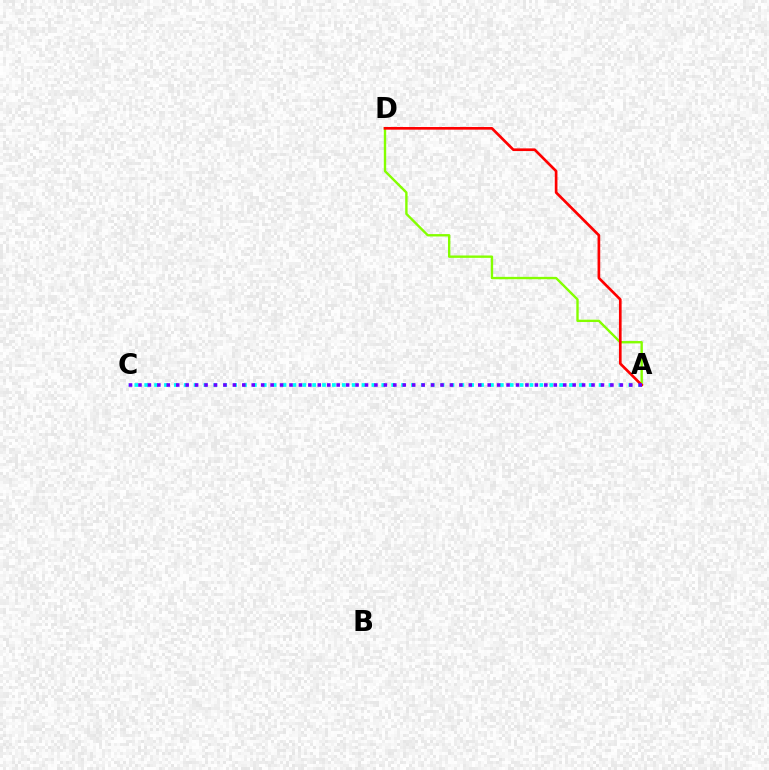{('A', 'C'): [{'color': '#00fff6', 'line_style': 'dotted', 'thickness': 2.68}, {'color': '#7200ff', 'line_style': 'dotted', 'thickness': 2.56}], ('A', 'D'): [{'color': '#84ff00', 'line_style': 'solid', 'thickness': 1.72}, {'color': '#ff0000', 'line_style': 'solid', 'thickness': 1.93}]}